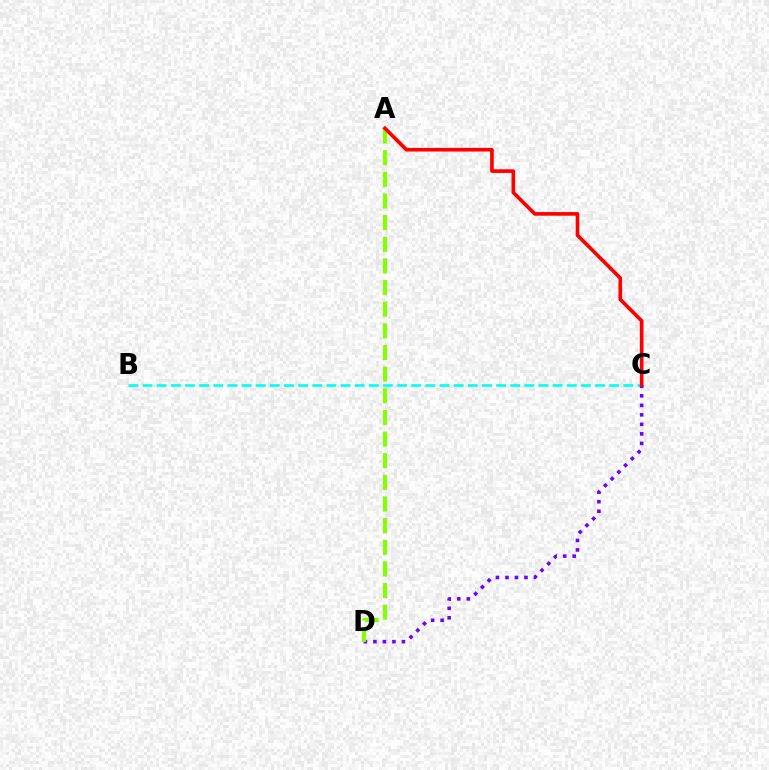{('B', 'C'): [{'color': '#00fff6', 'line_style': 'dashed', 'thickness': 1.92}], ('C', 'D'): [{'color': '#7200ff', 'line_style': 'dotted', 'thickness': 2.58}], ('A', 'D'): [{'color': '#84ff00', 'line_style': 'dashed', 'thickness': 2.94}], ('A', 'C'): [{'color': '#ff0000', 'line_style': 'solid', 'thickness': 2.62}]}